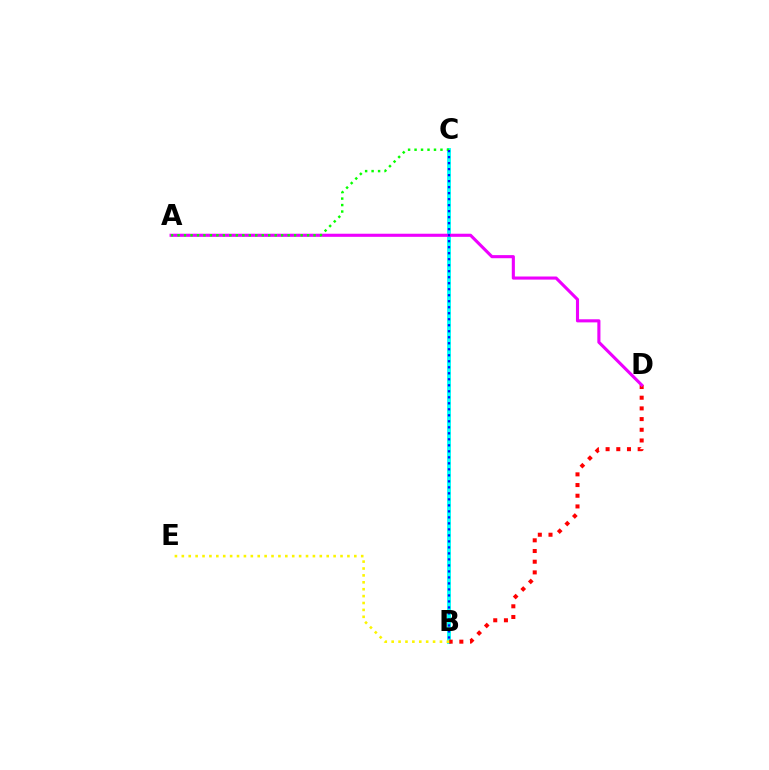{('B', 'C'): [{'color': '#00fff6', 'line_style': 'solid', 'thickness': 2.77}, {'color': '#0010ff', 'line_style': 'dotted', 'thickness': 1.63}], ('B', 'D'): [{'color': '#ff0000', 'line_style': 'dotted', 'thickness': 2.9}], ('A', 'D'): [{'color': '#ee00ff', 'line_style': 'solid', 'thickness': 2.24}], ('A', 'C'): [{'color': '#08ff00', 'line_style': 'dotted', 'thickness': 1.76}], ('B', 'E'): [{'color': '#fcf500', 'line_style': 'dotted', 'thickness': 1.87}]}